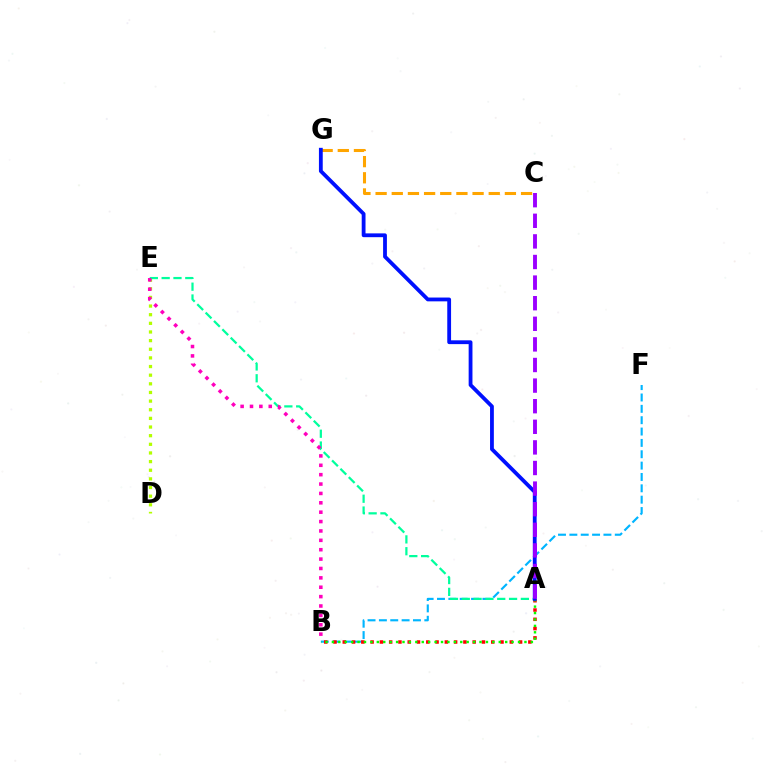{('C', 'G'): [{'color': '#ffa500', 'line_style': 'dashed', 'thickness': 2.2}], ('B', 'F'): [{'color': '#00b5ff', 'line_style': 'dashed', 'thickness': 1.54}], ('D', 'E'): [{'color': '#b3ff00', 'line_style': 'dotted', 'thickness': 2.35}], ('A', 'B'): [{'color': '#ff0000', 'line_style': 'dotted', 'thickness': 2.52}, {'color': '#08ff00', 'line_style': 'dotted', 'thickness': 1.74}], ('A', 'E'): [{'color': '#00ff9d', 'line_style': 'dashed', 'thickness': 1.61}], ('B', 'E'): [{'color': '#ff00bd', 'line_style': 'dotted', 'thickness': 2.55}], ('A', 'G'): [{'color': '#0010ff', 'line_style': 'solid', 'thickness': 2.74}], ('A', 'C'): [{'color': '#9b00ff', 'line_style': 'dashed', 'thickness': 2.8}]}